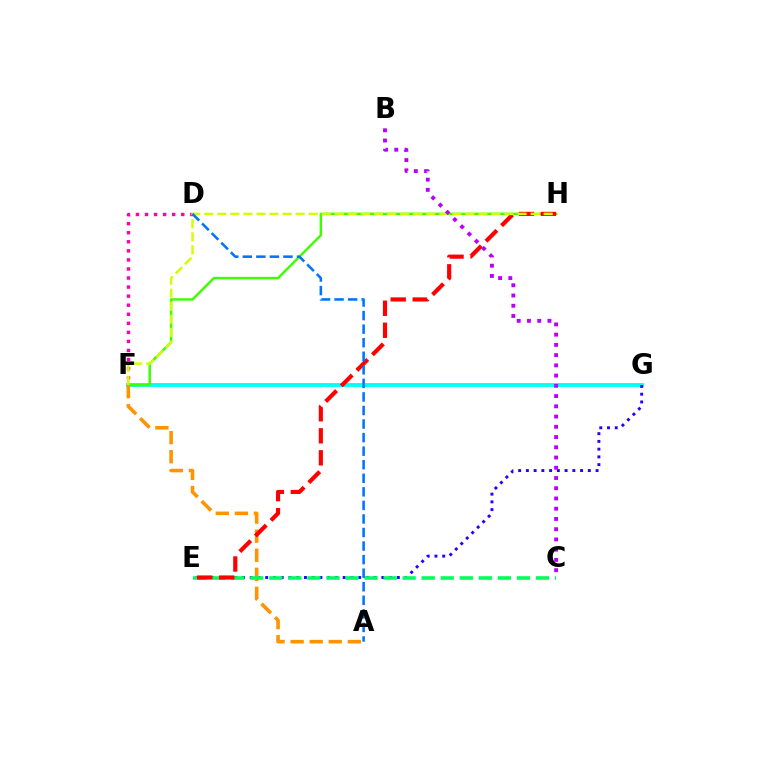{('F', 'G'): [{'color': '#00fff6', 'line_style': 'solid', 'thickness': 2.75}], ('D', 'F'): [{'color': '#ff00ac', 'line_style': 'dotted', 'thickness': 2.46}], ('F', 'H'): [{'color': '#3dff00', 'line_style': 'solid', 'thickness': 1.76}, {'color': '#d1ff00', 'line_style': 'dashed', 'thickness': 1.77}], ('E', 'G'): [{'color': '#2500ff', 'line_style': 'dotted', 'thickness': 2.1}], ('A', 'F'): [{'color': '#ff9400', 'line_style': 'dashed', 'thickness': 2.59}], ('C', 'E'): [{'color': '#00ff5c', 'line_style': 'dashed', 'thickness': 2.59}], ('E', 'H'): [{'color': '#ff0000', 'line_style': 'dashed', 'thickness': 2.99}], ('B', 'C'): [{'color': '#b900ff', 'line_style': 'dotted', 'thickness': 2.78}], ('A', 'D'): [{'color': '#0074ff', 'line_style': 'dashed', 'thickness': 1.84}]}